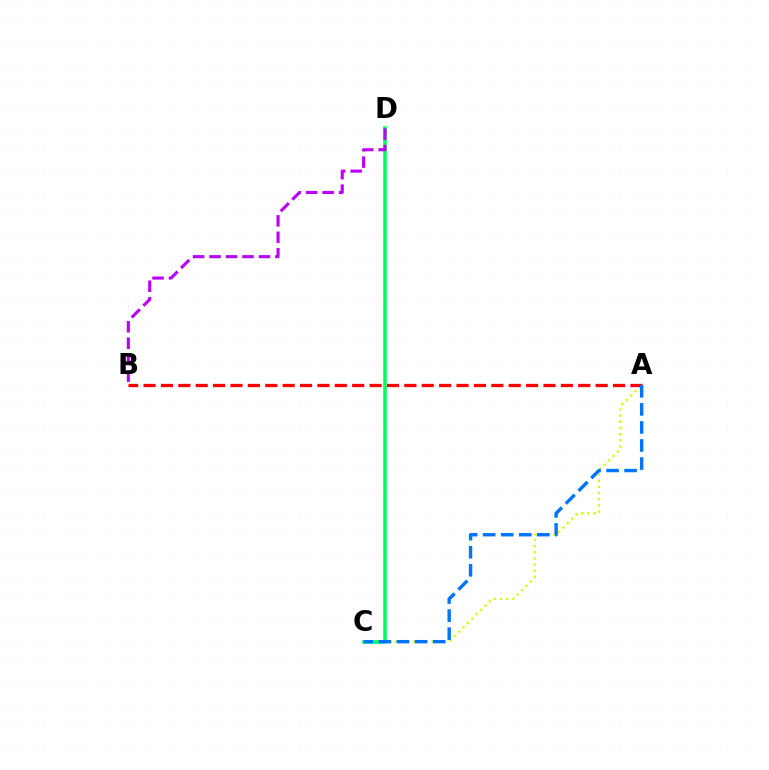{('A', 'C'): [{'color': '#d1ff00', 'line_style': 'dotted', 'thickness': 1.67}, {'color': '#0074ff', 'line_style': 'dashed', 'thickness': 2.45}], ('A', 'B'): [{'color': '#ff0000', 'line_style': 'dashed', 'thickness': 2.36}], ('C', 'D'): [{'color': '#00ff5c', 'line_style': 'solid', 'thickness': 2.58}], ('B', 'D'): [{'color': '#b900ff', 'line_style': 'dashed', 'thickness': 2.24}]}